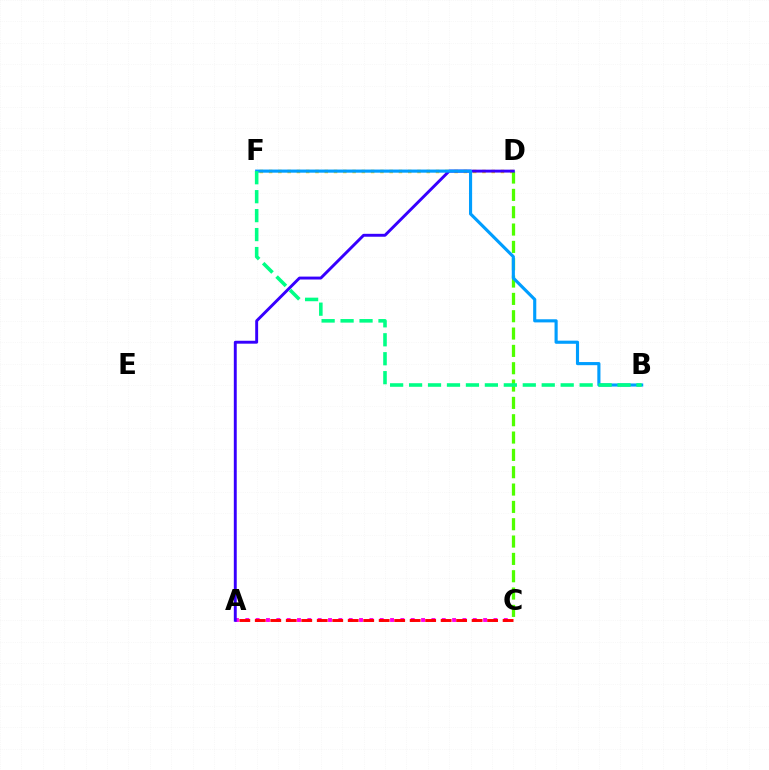{('D', 'F'): [{'color': '#ffd500', 'line_style': 'dotted', 'thickness': 2.52}], ('A', 'C'): [{'color': '#ff00ed', 'line_style': 'dotted', 'thickness': 2.81}, {'color': '#ff0000', 'line_style': 'dashed', 'thickness': 2.1}], ('C', 'D'): [{'color': '#4fff00', 'line_style': 'dashed', 'thickness': 2.35}], ('A', 'D'): [{'color': '#3700ff', 'line_style': 'solid', 'thickness': 2.1}], ('B', 'F'): [{'color': '#009eff', 'line_style': 'solid', 'thickness': 2.25}, {'color': '#00ff86', 'line_style': 'dashed', 'thickness': 2.57}]}